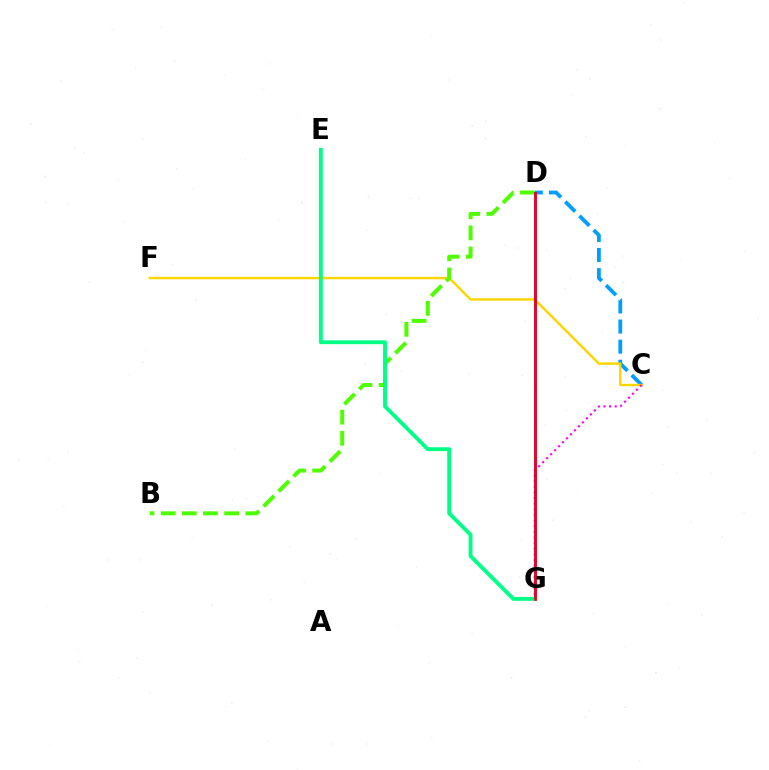{('C', 'D'): [{'color': '#009eff', 'line_style': 'dashed', 'thickness': 2.73}], ('C', 'F'): [{'color': '#ffd500', 'line_style': 'solid', 'thickness': 1.74}], ('B', 'D'): [{'color': '#4fff00', 'line_style': 'dashed', 'thickness': 2.87}], ('C', 'G'): [{'color': '#ff00ed', 'line_style': 'dotted', 'thickness': 1.53}], ('D', 'G'): [{'color': '#3700ff', 'line_style': 'solid', 'thickness': 1.81}, {'color': '#ff0000', 'line_style': 'solid', 'thickness': 1.89}], ('E', 'G'): [{'color': '#00ff86', 'line_style': 'solid', 'thickness': 2.78}]}